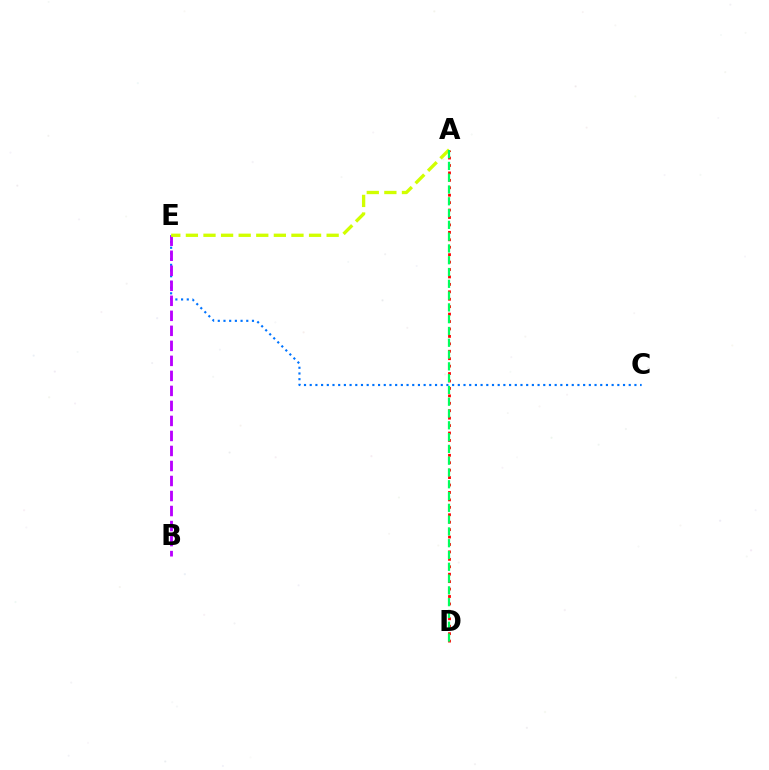{('C', 'E'): [{'color': '#0074ff', 'line_style': 'dotted', 'thickness': 1.55}], ('B', 'E'): [{'color': '#b900ff', 'line_style': 'dashed', 'thickness': 2.04}], ('A', 'D'): [{'color': '#ff0000', 'line_style': 'dotted', 'thickness': 2.02}, {'color': '#00ff5c', 'line_style': 'dashed', 'thickness': 1.6}], ('A', 'E'): [{'color': '#d1ff00', 'line_style': 'dashed', 'thickness': 2.39}]}